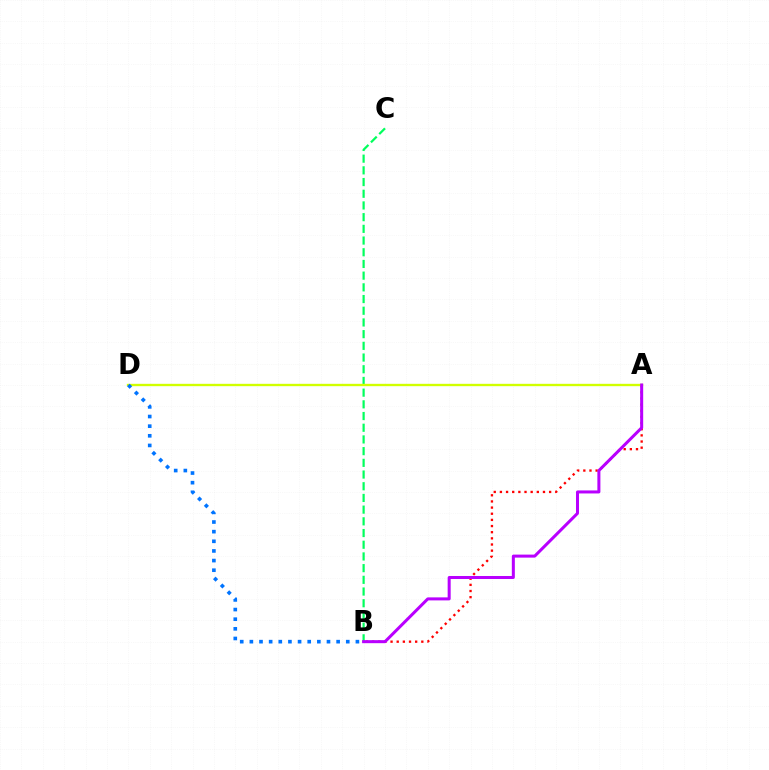{('A', 'B'): [{'color': '#ff0000', 'line_style': 'dotted', 'thickness': 1.67}, {'color': '#b900ff', 'line_style': 'solid', 'thickness': 2.17}], ('B', 'C'): [{'color': '#00ff5c', 'line_style': 'dashed', 'thickness': 1.59}], ('A', 'D'): [{'color': '#d1ff00', 'line_style': 'solid', 'thickness': 1.69}], ('B', 'D'): [{'color': '#0074ff', 'line_style': 'dotted', 'thickness': 2.62}]}